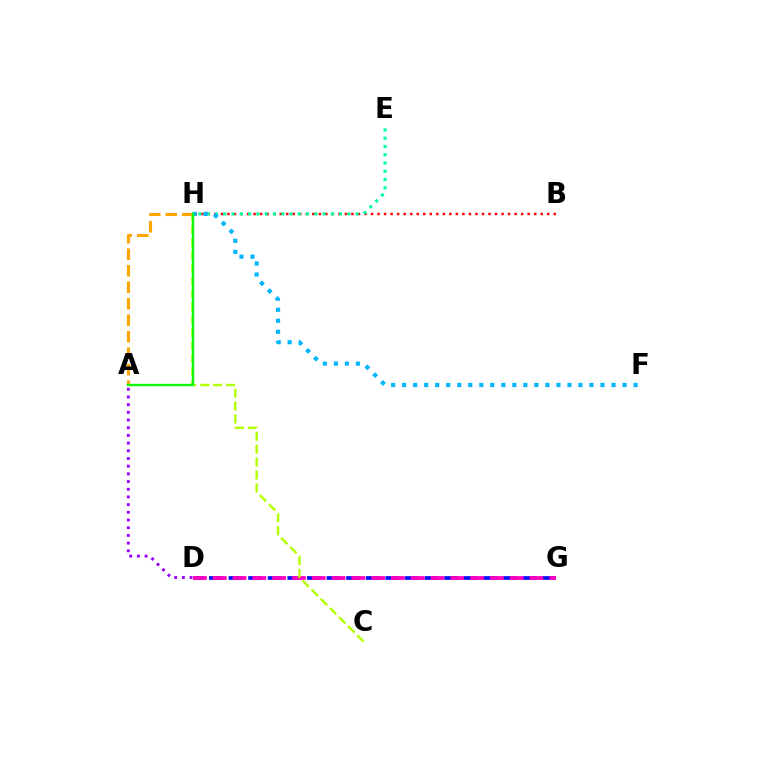{('D', 'G'): [{'color': '#0010ff', 'line_style': 'dashed', 'thickness': 2.66}, {'color': '#ff00bd', 'line_style': 'dashed', 'thickness': 2.69}], ('B', 'H'): [{'color': '#ff0000', 'line_style': 'dotted', 'thickness': 1.77}], ('E', 'H'): [{'color': '#00ff9d', 'line_style': 'dotted', 'thickness': 2.25}], ('A', 'D'): [{'color': '#9b00ff', 'line_style': 'dotted', 'thickness': 2.09}], ('F', 'H'): [{'color': '#00b5ff', 'line_style': 'dotted', 'thickness': 2.99}], ('C', 'H'): [{'color': '#b3ff00', 'line_style': 'dashed', 'thickness': 1.75}], ('A', 'H'): [{'color': '#ffa500', 'line_style': 'dashed', 'thickness': 2.24}, {'color': '#08ff00', 'line_style': 'solid', 'thickness': 1.7}]}